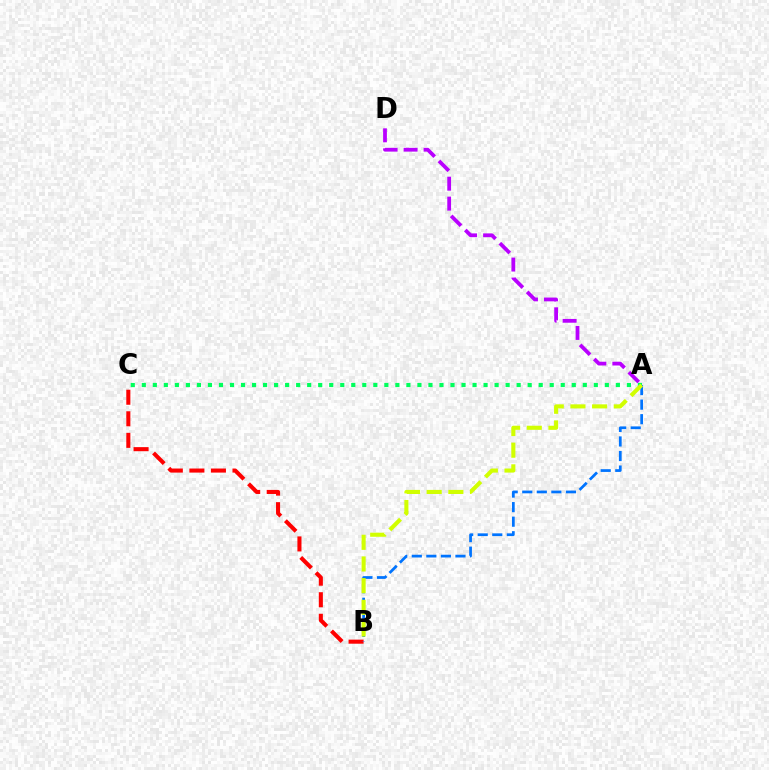{('B', 'C'): [{'color': '#ff0000', 'line_style': 'dashed', 'thickness': 2.93}], ('A', 'B'): [{'color': '#0074ff', 'line_style': 'dashed', 'thickness': 1.98}, {'color': '#d1ff00', 'line_style': 'dashed', 'thickness': 2.94}], ('A', 'D'): [{'color': '#b900ff', 'line_style': 'dashed', 'thickness': 2.72}], ('A', 'C'): [{'color': '#00ff5c', 'line_style': 'dotted', 'thickness': 3.0}]}